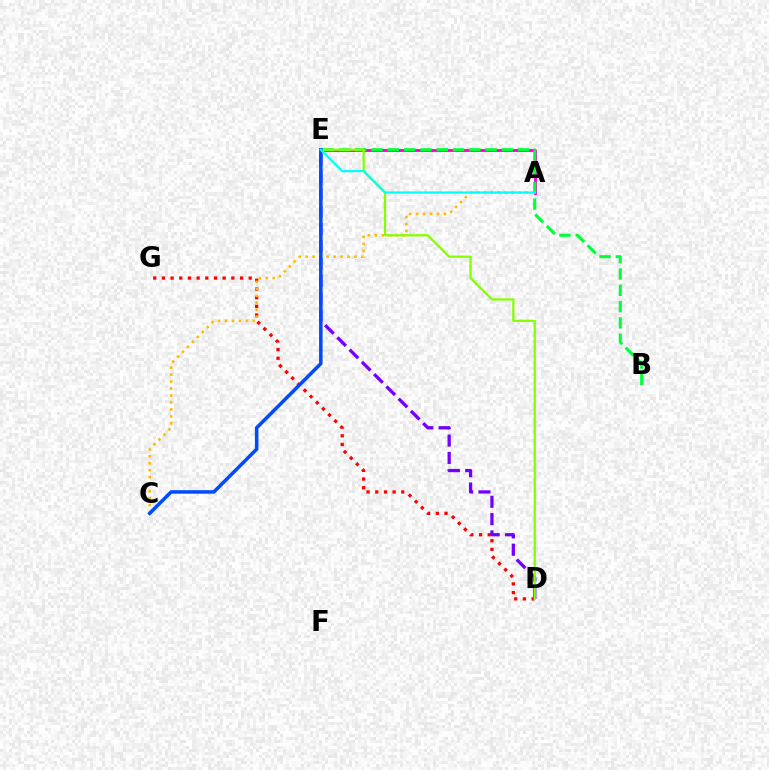{('A', 'E'): [{'color': '#ff00cf', 'line_style': 'solid', 'thickness': 2.05}, {'color': '#00fff6', 'line_style': 'solid', 'thickness': 1.55}], ('D', 'G'): [{'color': '#ff0000', 'line_style': 'dotted', 'thickness': 2.36}], ('A', 'C'): [{'color': '#ffbd00', 'line_style': 'dotted', 'thickness': 1.89}], ('D', 'E'): [{'color': '#7200ff', 'line_style': 'dashed', 'thickness': 2.35}, {'color': '#84ff00', 'line_style': 'solid', 'thickness': 1.62}], ('B', 'E'): [{'color': '#00ff39', 'line_style': 'dashed', 'thickness': 2.22}], ('C', 'E'): [{'color': '#004bff', 'line_style': 'solid', 'thickness': 2.54}]}